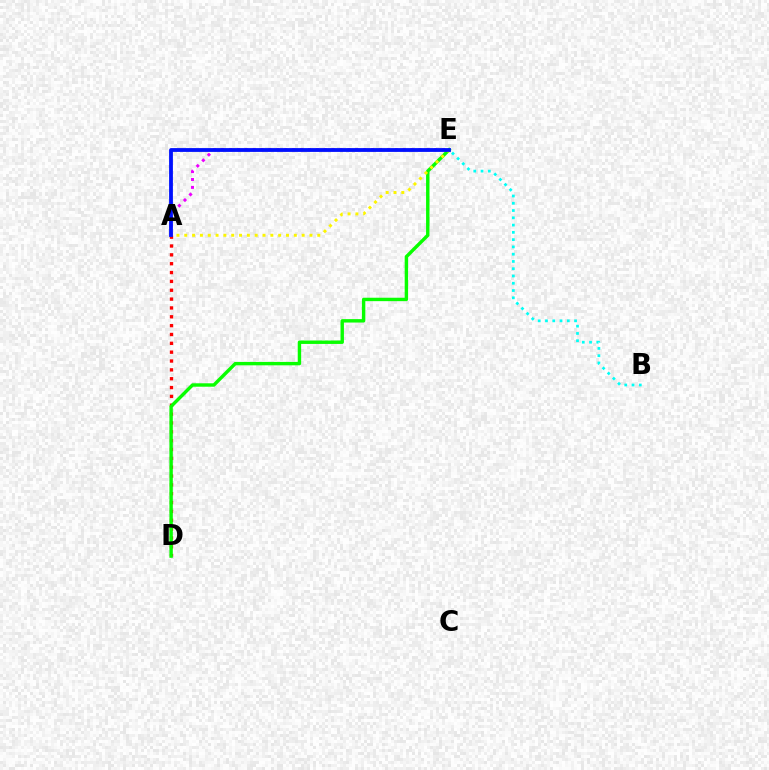{('A', 'E'): [{'color': '#ee00ff', 'line_style': 'dotted', 'thickness': 2.14}, {'color': '#fcf500', 'line_style': 'dotted', 'thickness': 2.13}, {'color': '#0010ff', 'line_style': 'solid', 'thickness': 2.74}], ('A', 'D'): [{'color': '#ff0000', 'line_style': 'dotted', 'thickness': 2.4}], ('B', 'E'): [{'color': '#00fff6', 'line_style': 'dotted', 'thickness': 1.98}], ('D', 'E'): [{'color': '#08ff00', 'line_style': 'solid', 'thickness': 2.46}]}